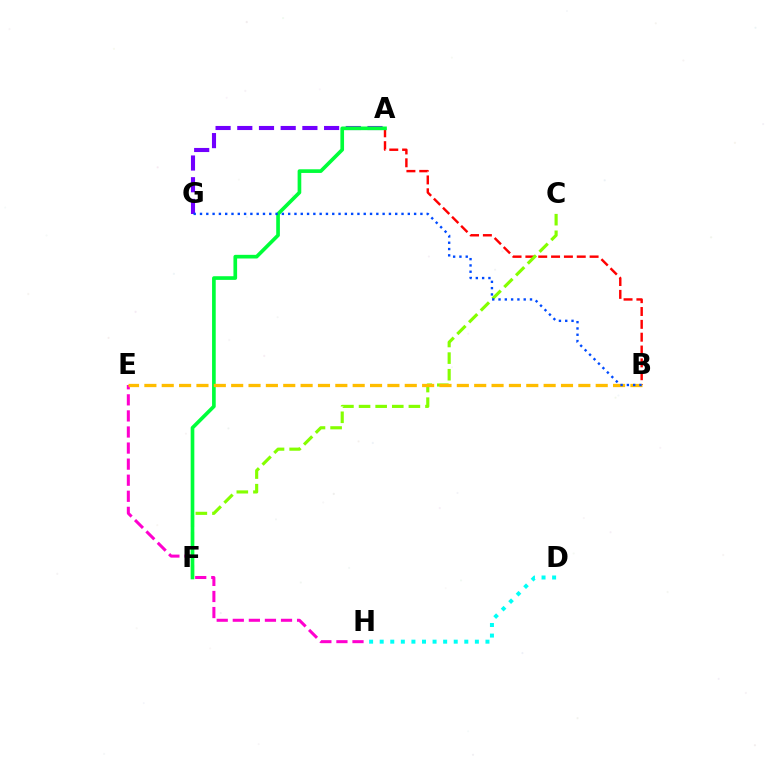{('A', 'B'): [{'color': '#ff0000', 'line_style': 'dashed', 'thickness': 1.74}], ('A', 'G'): [{'color': '#7200ff', 'line_style': 'dashed', 'thickness': 2.95}], ('E', 'H'): [{'color': '#ff00cf', 'line_style': 'dashed', 'thickness': 2.18}], ('D', 'H'): [{'color': '#00fff6', 'line_style': 'dotted', 'thickness': 2.87}], ('C', 'F'): [{'color': '#84ff00', 'line_style': 'dashed', 'thickness': 2.26}], ('A', 'F'): [{'color': '#00ff39', 'line_style': 'solid', 'thickness': 2.64}], ('B', 'E'): [{'color': '#ffbd00', 'line_style': 'dashed', 'thickness': 2.36}], ('B', 'G'): [{'color': '#004bff', 'line_style': 'dotted', 'thickness': 1.71}]}